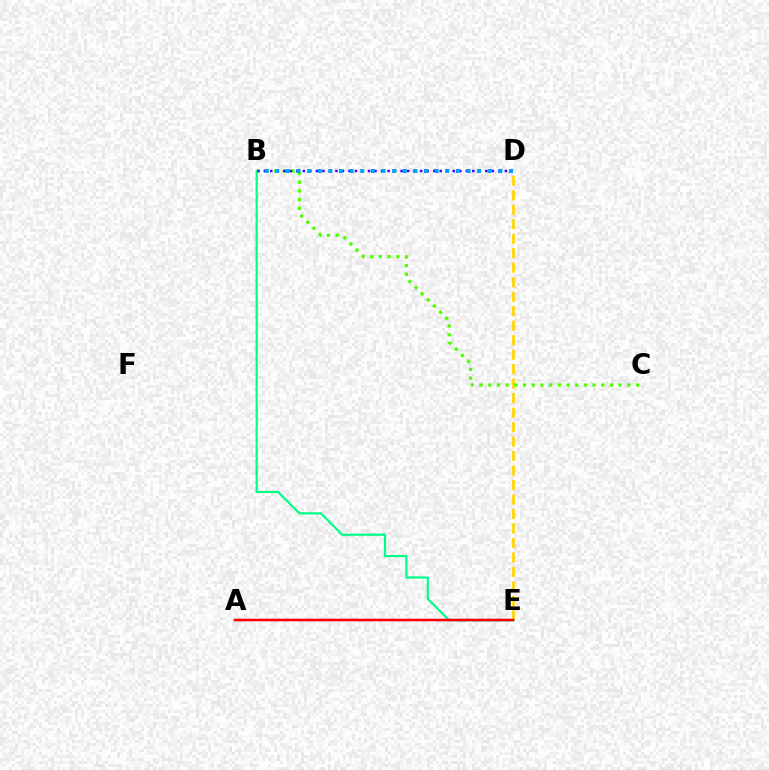{('D', 'E'): [{'color': '#ffd500', 'line_style': 'dashed', 'thickness': 1.97}], ('B', 'C'): [{'color': '#4fff00', 'line_style': 'dotted', 'thickness': 2.36}], ('B', 'D'): [{'color': '#3700ff', 'line_style': 'dotted', 'thickness': 1.77}, {'color': '#009eff', 'line_style': 'dotted', 'thickness': 2.89}], ('B', 'E'): [{'color': '#00ff86', 'line_style': 'solid', 'thickness': 1.58}], ('A', 'E'): [{'color': '#ff00ed', 'line_style': 'solid', 'thickness': 1.59}, {'color': '#ff0000', 'line_style': 'solid', 'thickness': 1.77}]}